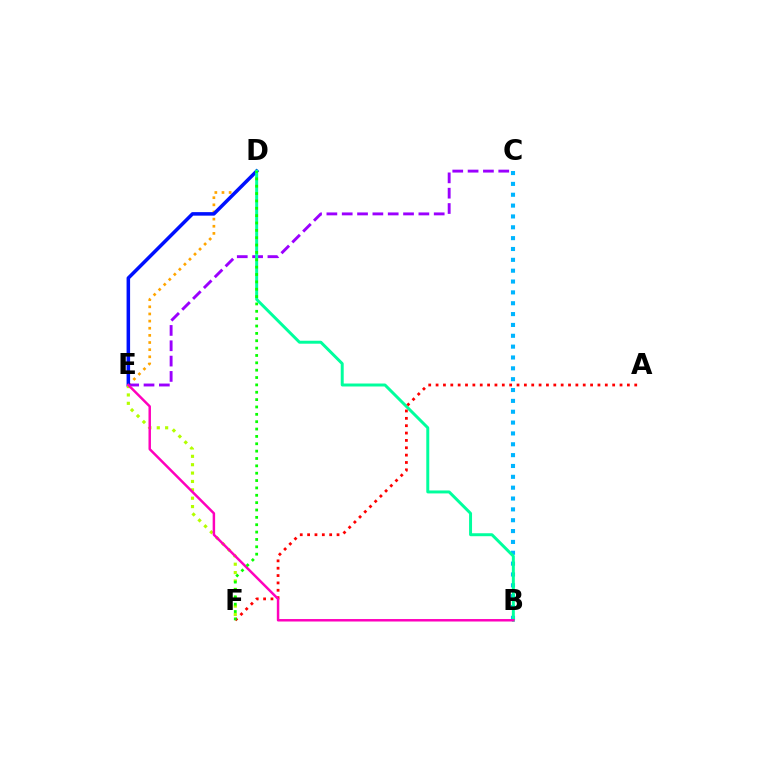{('D', 'E'): [{'color': '#ffa500', 'line_style': 'dotted', 'thickness': 1.94}, {'color': '#0010ff', 'line_style': 'solid', 'thickness': 2.54}], ('B', 'C'): [{'color': '#00b5ff', 'line_style': 'dotted', 'thickness': 2.95}], ('C', 'E'): [{'color': '#9b00ff', 'line_style': 'dashed', 'thickness': 2.08}], ('B', 'D'): [{'color': '#00ff9d', 'line_style': 'solid', 'thickness': 2.14}], ('E', 'F'): [{'color': '#b3ff00', 'line_style': 'dotted', 'thickness': 2.28}], ('A', 'F'): [{'color': '#ff0000', 'line_style': 'dotted', 'thickness': 2.0}], ('B', 'E'): [{'color': '#ff00bd', 'line_style': 'solid', 'thickness': 1.78}], ('D', 'F'): [{'color': '#08ff00', 'line_style': 'dotted', 'thickness': 2.0}]}